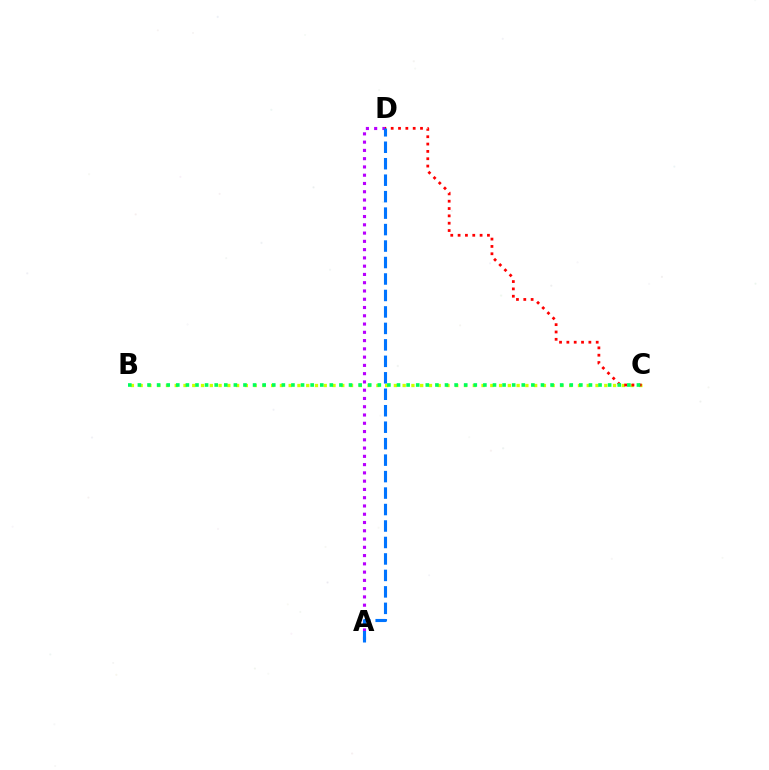{('B', 'C'): [{'color': '#d1ff00', 'line_style': 'dotted', 'thickness': 2.38}, {'color': '#00ff5c', 'line_style': 'dotted', 'thickness': 2.61}], ('A', 'D'): [{'color': '#b900ff', 'line_style': 'dotted', 'thickness': 2.25}, {'color': '#0074ff', 'line_style': 'dashed', 'thickness': 2.24}], ('C', 'D'): [{'color': '#ff0000', 'line_style': 'dotted', 'thickness': 1.99}]}